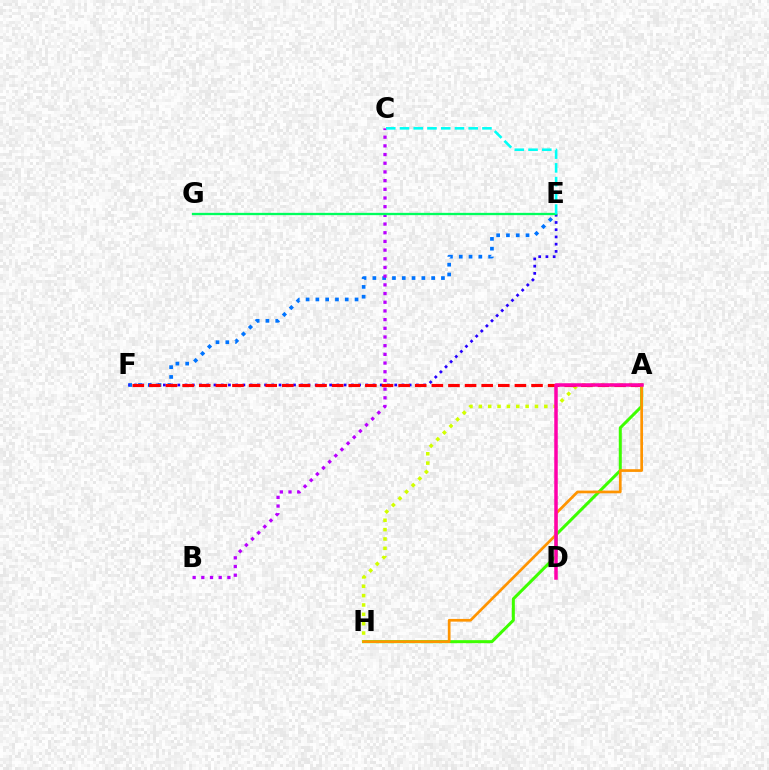{('E', 'F'): [{'color': '#0074ff', 'line_style': 'dotted', 'thickness': 2.66}, {'color': '#2500ff', 'line_style': 'dotted', 'thickness': 1.96}], ('A', 'H'): [{'color': '#3dff00', 'line_style': 'solid', 'thickness': 2.17}, {'color': '#d1ff00', 'line_style': 'dotted', 'thickness': 2.54}, {'color': '#ff9400', 'line_style': 'solid', 'thickness': 1.95}], ('B', 'C'): [{'color': '#b900ff', 'line_style': 'dotted', 'thickness': 2.36}], ('E', 'G'): [{'color': '#00ff5c', 'line_style': 'solid', 'thickness': 1.66}], ('A', 'F'): [{'color': '#ff0000', 'line_style': 'dashed', 'thickness': 2.26}], ('C', 'E'): [{'color': '#00fff6', 'line_style': 'dashed', 'thickness': 1.87}], ('A', 'D'): [{'color': '#ff00ac', 'line_style': 'solid', 'thickness': 2.52}]}